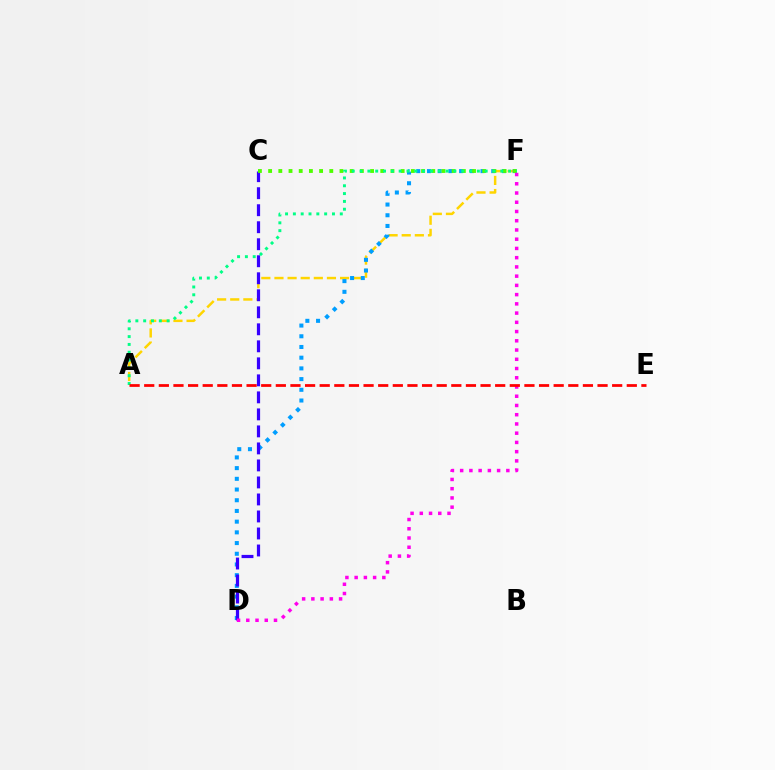{('A', 'F'): [{'color': '#ffd500', 'line_style': 'dashed', 'thickness': 1.78}, {'color': '#00ff86', 'line_style': 'dotted', 'thickness': 2.12}], ('D', 'F'): [{'color': '#009eff', 'line_style': 'dotted', 'thickness': 2.91}, {'color': '#ff00ed', 'line_style': 'dotted', 'thickness': 2.51}], ('C', 'D'): [{'color': '#3700ff', 'line_style': 'dashed', 'thickness': 2.31}], ('C', 'F'): [{'color': '#4fff00', 'line_style': 'dotted', 'thickness': 2.77}], ('A', 'E'): [{'color': '#ff0000', 'line_style': 'dashed', 'thickness': 1.99}]}